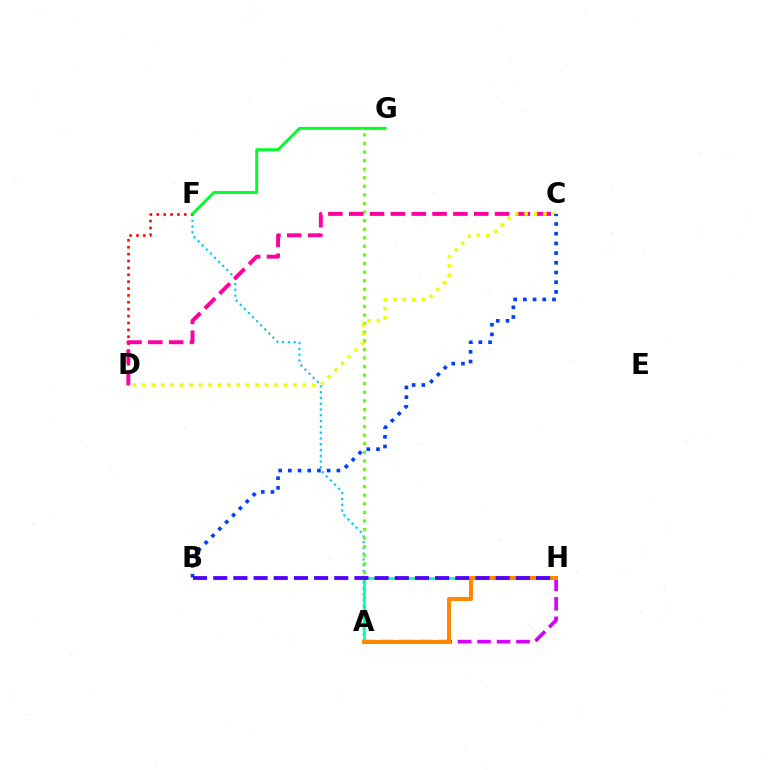{('A', 'F'): [{'color': '#00c7ff', 'line_style': 'dotted', 'thickness': 1.57}], ('A', 'G'): [{'color': '#66ff00', 'line_style': 'dotted', 'thickness': 2.33}], ('D', 'F'): [{'color': '#ff0000', 'line_style': 'dotted', 'thickness': 1.87}], ('C', 'D'): [{'color': '#ff00a0', 'line_style': 'dashed', 'thickness': 2.83}, {'color': '#eeff00', 'line_style': 'dotted', 'thickness': 2.56}], ('A', 'H'): [{'color': '#d600ff', 'line_style': 'dashed', 'thickness': 2.65}, {'color': '#00ffaf', 'line_style': 'solid', 'thickness': 1.89}, {'color': '#ff8800', 'line_style': 'solid', 'thickness': 2.91}], ('F', 'G'): [{'color': '#00ff27', 'line_style': 'solid', 'thickness': 2.09}], ('B', 'C'): [{'color': '#003fff', 'line_style': 'dotted', 'thickness': 2.64}], ('B', 'H'): [{'color': '#4f00ff', 'line_style': 'dashed', 'thickness': 2.74}]}